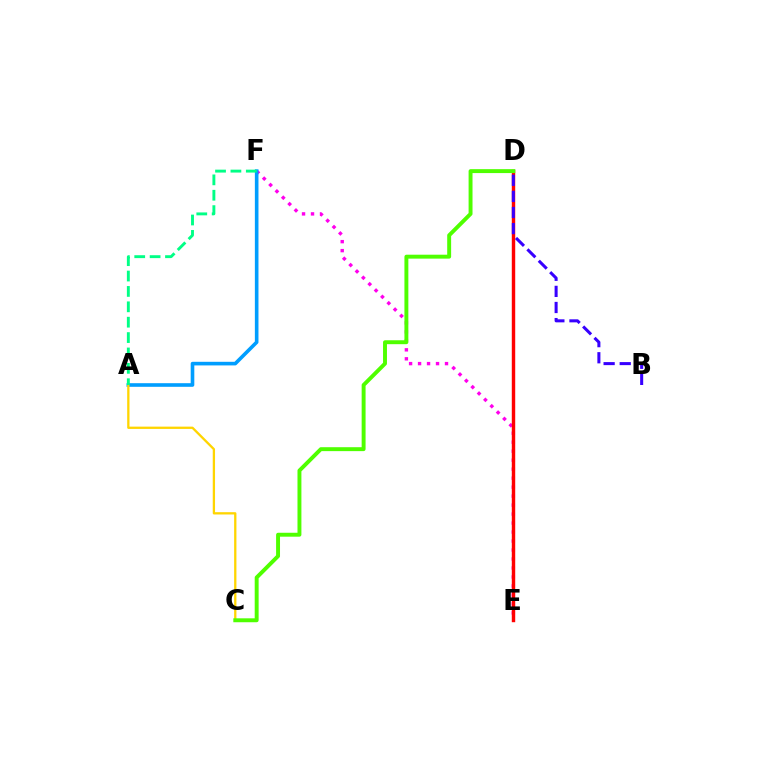{('E', 'F'): [{'color': '#ff00ed', 'line_style': 'dotted', 'thickness': 2.44}], ('A', 'F'): [{'color': '#009eff', 'line_style': 'solid', 'thickness': 2.6}, {'color': '#00ff86', 'line_style': 'dashed', 'thickness': 2.09}], ('A', 'C'): [{'color': '#ffd500', 'line_style': 'solid', 'thickness': 1.65}], ('D', 'E'): [{'color': '#ff0000', 'line_style': 'solid', 'thickness': 2.46}], ('C', 'D'): [{'color': '#4fff00', 'line_style': 'solid', 'thickness': 2.82}], ('B', 'D'): [{'color': '#3700ff', 'line_style': 'dashed', 'thickness': 2.19}]}